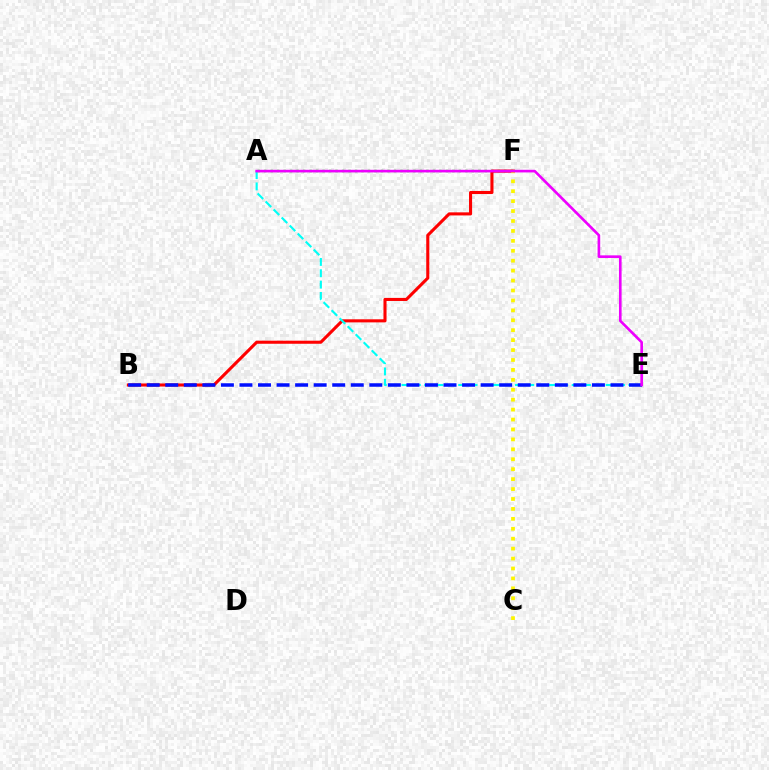{('A', 'F'): [{'color': '#08ff00', 'line_style': 'dotted', 'thickness': 1.76}], ('B', 'F'): [{'color': '#ff0000', 'line_style': 'solid', 'thickness': 2.22}], ('A', 'E'): [{'color': '#00fff6', 'line_style': 'dashed', 'thickness': 1.54}, {'color': '#ee00ff', 'line_style': 'solid', 'thickness': 1.9}], ('B', 'E'): [{'color': '#0010ff', 'line_style': 'dashed', 'thickness': 2.52}], ('C', 'F'): [{'color': '#fcf500', 'line_style': 'dotted', 'thickness': 2.7}]}